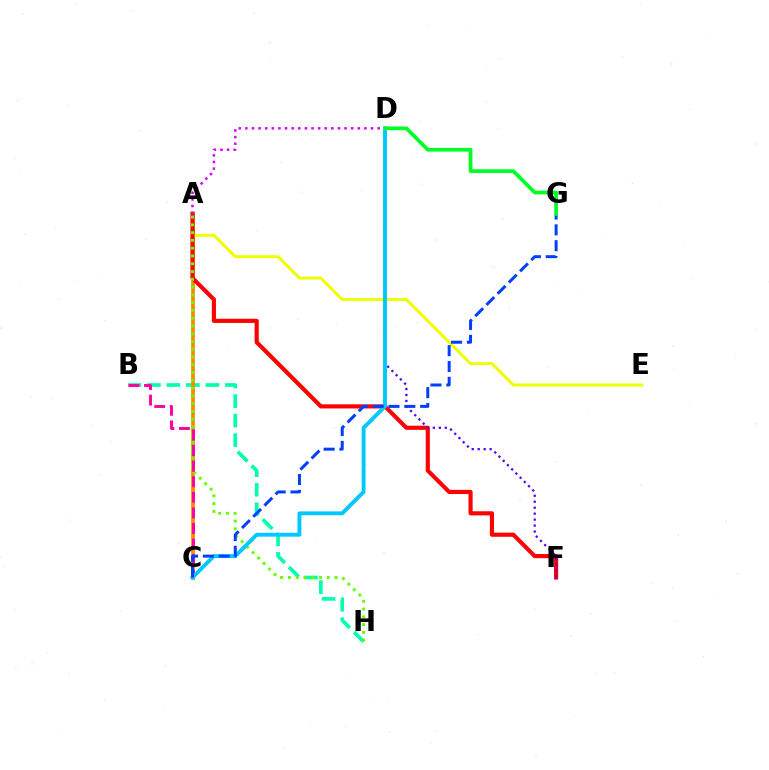{('B', 'H'): [{'color': '#00ffaf', 'line_style': 'dashed', 'thickness': 2.65}], ('A', 'C'): [{'color': '#ff8800', 'line_style': 'solid', 'thickness': 2.68}], ('A', 'E'): [{'color': '#eeff00', 'line_style': 'solid', 'thickness': 2.13}], ('A', 'F'): [{'color': '#ff0000', 'line_style': 'solid', 'thickness': 2.98}], ('A', 'H'): [{'color': '#66ff00', 'line_style': 'dotted', 'thickness': 2.11}], ('A', 'D'): [{'color': '#d600ff', 'line_style': 'dotted', 'thickness': 1.8}], ('D', 'F'): [{'color': '#4f00ff', 'line_style': 'dotted', 'thickness': 1.62}], ('B', 'C'): [{'color': '#ff00a0', 'line_style': 'dashed', 'thickness': 2.12}], ('C', 'D'): [{'color': '#00c7ff', 'line_style': 'solid', 'thickness': 2.8}], ('C', 'G'): [{'color': '#003fff', 'line_style': 'dashed', 'thickness': 2.15}], ('D', 'G'): [{'color': '#00ff27', 'line_style': 'solid', 'thickness': 2.67}]}